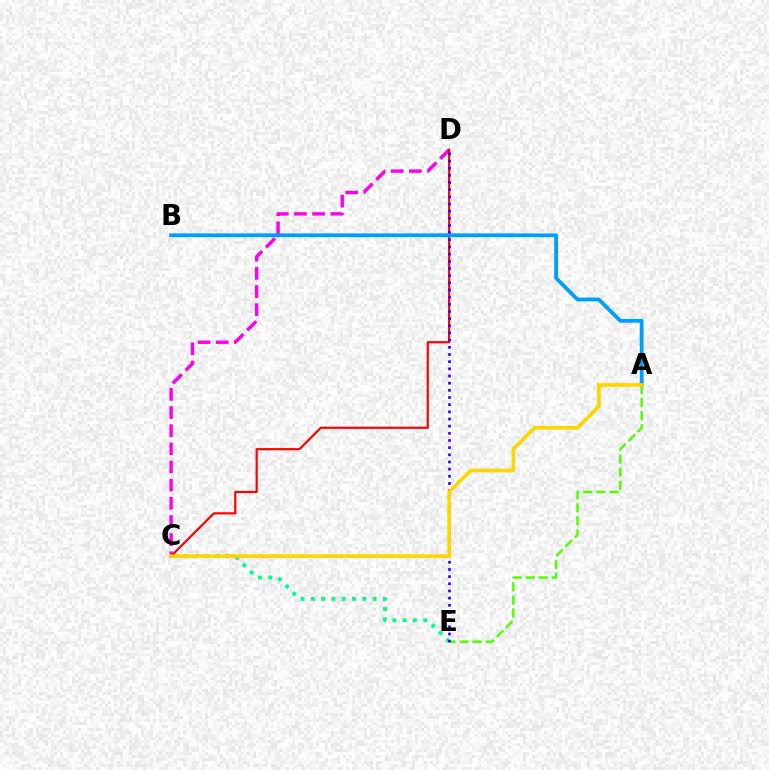{('C', 'E'): [{'color': '#00ff86', 'line_style': 'dotted', 'thickness': 2.8}], ('C', 'D'): [{'color': '#ff00ed', 'line_style': 'dashed', 'thickness': 2.47}, {'color': '#ff0000', 'line_style': 'solid', 'thickness': 1.57}], ('A', 'E'): [{'color': '#4fff00', 'line_style': 'dashed', 'thickness': 1.78}], ('D', 'E'): [{'color': '#3700ff', 'line_style': 'dotted', 'thickness': 1.95}], ('A', 'B'): [{'color': '#009eff', 'line_style': 'solid', 'thickness': 2.73}], ('A', 'C'): [{'color': '#ffd500', 'line_style': 'solid', 'thickness': 2.61}]}